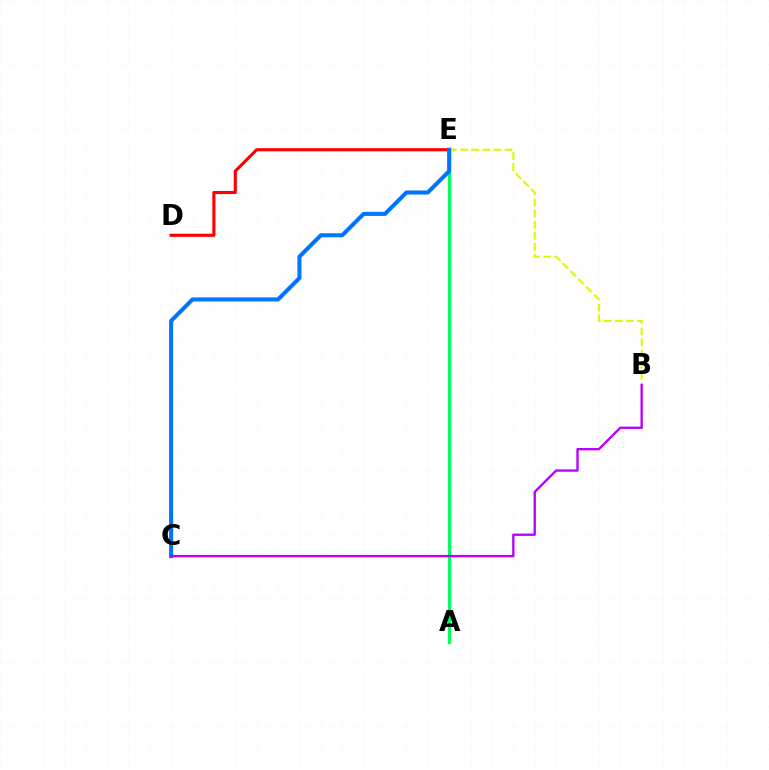{('D', 'E'): [{'color': '#ff0000', 'line_style': 'solid', 'thickness': 2.24}], ('B', 'E'): [{'color': '#d1ff00', 'line_style': 'dashed', 'thickness': 1.51}], ('A', 'E'): [{'color': '#00ff5c', 'line_style': 'solid', 'thickness': 2.28}], ('C', 'E'): [{'color': '#0074ff', 'line_style': 'solid', 'thickness': 2.92}], ('B', 'C'): [{'color': '#b900ff', 'line_style': 'solid', 'thickness': 1.7}]}